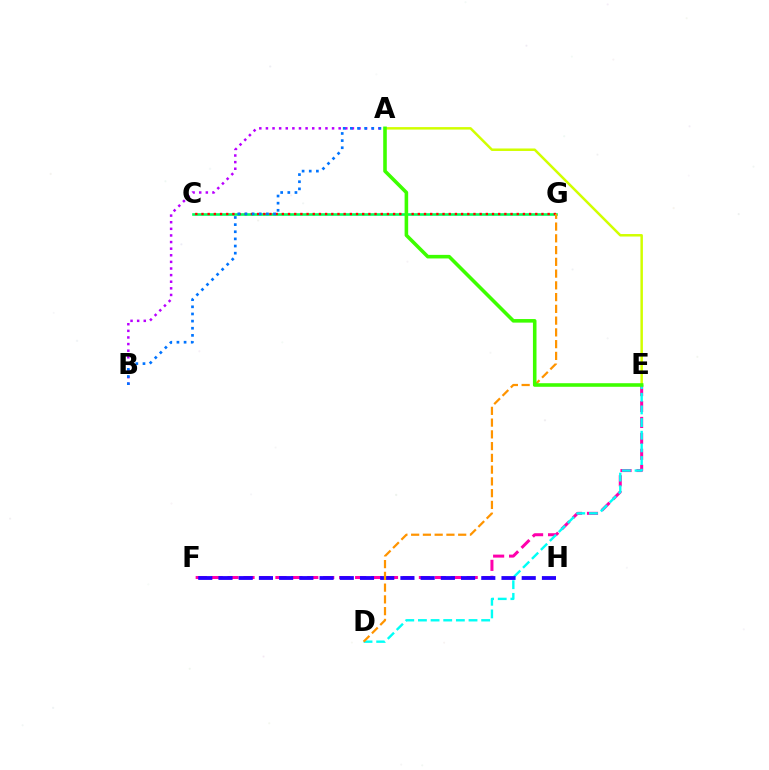{('C', 'G'): [{'color': '#00ff5c', 'line_style': 'solid', 'thickness': 1.88}, {'color': '#ff0000', 'line_style': 'dotted', 'thickness': 1.68}], ('E', 'F'): [{'color': '#ff00ac', 'line_style': 'dashed', 'thickness': 2.17}], ('A', 'E'): [{'color': '#d1ff00', 'line_style': 'solid', 'thickness': 1.79}, {'color': '#3dff00', 'line_style': 'solid', 'thickness': 2.57}], ('D', 'E'): [{'color': '#00fff6', 'line_style': 'dashed', 'thickness': 1.72}], ('A', 'B'): [{'color': '#b900ff', 'line_style': 'dotted', 'thickness': 1.8}, {'color': '#0074ff', 'line_style': 'dotted', 'thickness': 1.94}], ('F', 'H'): [{'color': '#2500ff', 'line_style': 'dashed', 'thickness': 2.75}], ('D', 'G'): [{'color': '#ff9400', 'line_style': 'dashed', 'thickness': 1.6}]}